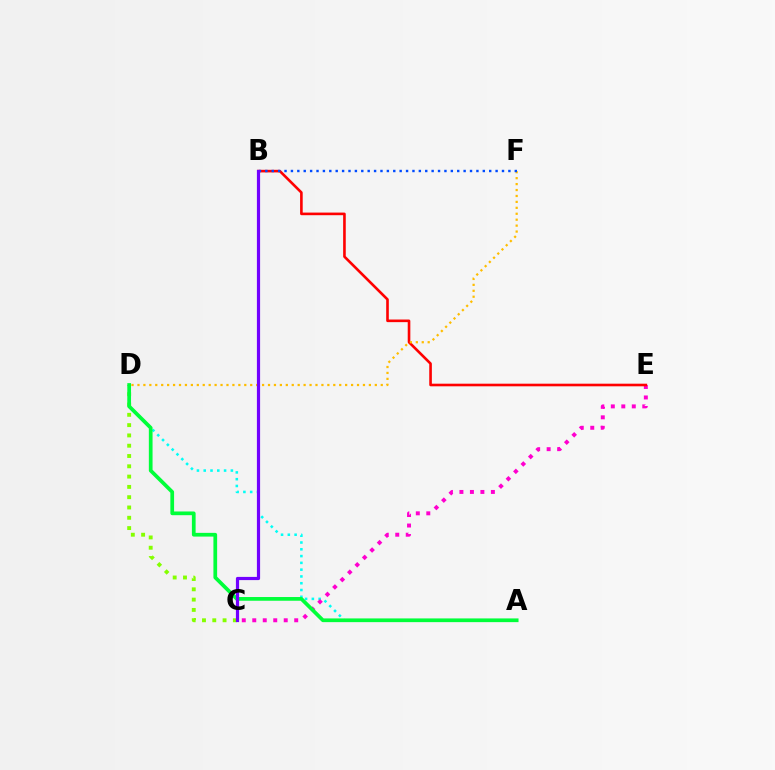{('A', 'D'): [{'color': '#00fff6', 'line_style': 'dotted', 'thickness': 1.84}, {'color': '#00ff39', 'line_style': 'solid', 'thickness': 2.68}], ('C', 'D'): [{'color': '#84ff00', 'line_style': 'dotted', 'thickness': 2.8}], ('C', 'E'): [{'color': '#ff00cf', 'line_style': 'dotted', 'thickness': 2.85}], ('B', 'E'): [{'color': '#ff0000', 'line_style': 'solid', 'thickness': 1.88}], ('D', 'F'): [{'color': '#ffbd00', 'line_style': 'dotted', 'thickness': 1.61}], ('B', 'F'): [{'color': '#004bff', 'line_style': 'dotted', 'thickness': 1.74}], ('B', 'C'): [{'color': '#7200ff', 'line_style': 'solid', 'thickness': 2.3}]}